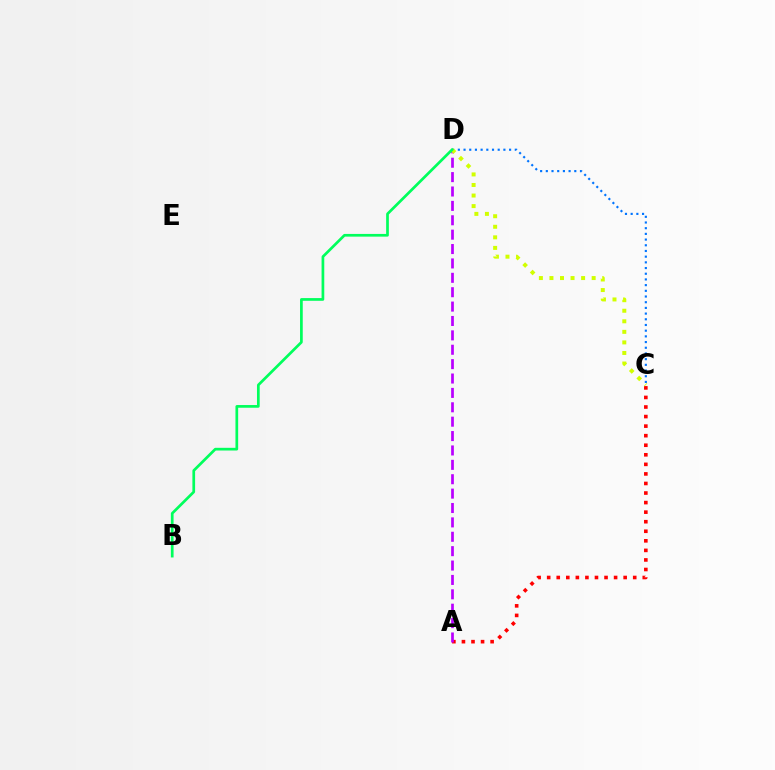{('A', 'C'): [{'color': '#ff0000', 'line_style': 'dotted', 'thickness': 2.6}], ('C', 'D'): [{'color': '#0074ff', 'line_style': 'dotted', 'thickness': 1.55}, {'color': '#d1ff00', 'line_style': 'dotted', 'thickness': 2.87}], ('A', 'D'): [{'color': '#b900ff', 'line_style': 'dashed', 'thickness': 1.95}], ('B', 'D'): [{'color': '#00ff5c', 'line_style': 'solid', 'thickness': 1.95}]}